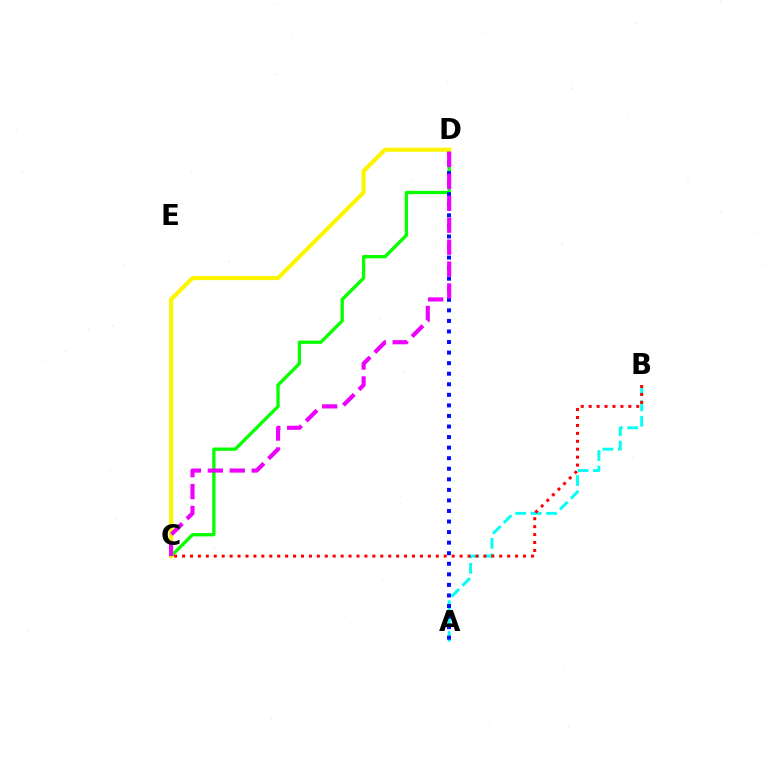{('A', 'B'): [{'color': '#00fff6', 'line_style': 'dashed', 'thickness': 2.1}], ('C', 'D'): [{'color': '#08ff00', 'line_style': 'solid', 'thickness': 2.38}, {'color': '#fcf500', 'line_style': 'solid', 'thickness': 2.98}, {'color': '#ee00ff', 'line_style': 'dashed', 'thickness': 2.98}], ('A', 'D'): [{'color': '#0010ff', 'line_style': 'dotted', 'thickness': 2.87}], ('B', 'C'): [{'color': '#ff0000', 'line_style': 'dotted', 'thickness': 2.15}]}